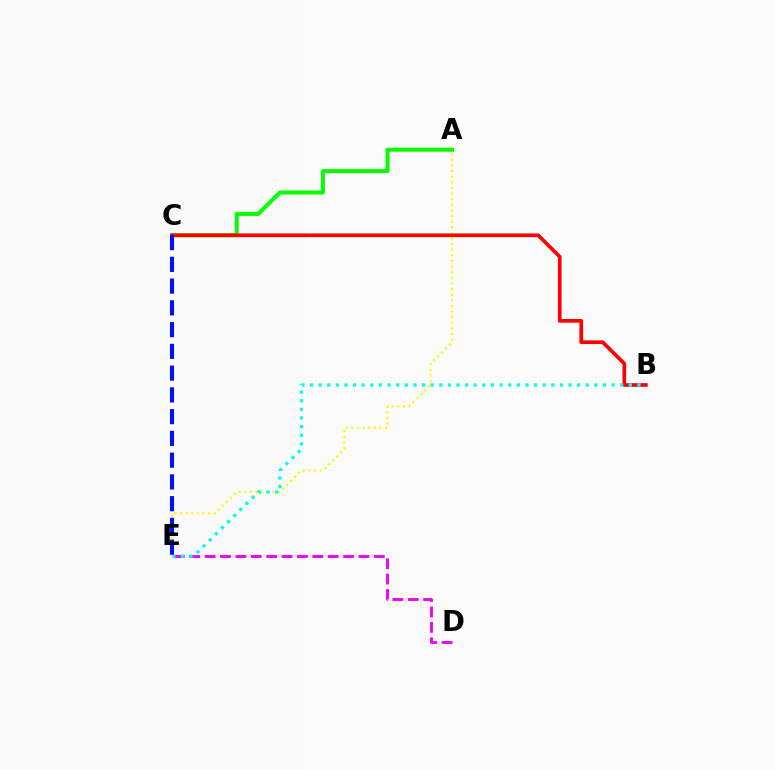{('A', 'E'): [{'color': '#fcf500', 'line_style': 'dotted', 'thickness': 1.53}], ('A', 'C'): [{'color': '#08ff00', 'line_style': 'solid', 'thickness': 2.89}], ('D', 'E'): [{'color': '#ee00ff', 'line_style': 'dashed', 'thickness': 2.09}], ('B', 'C'): [{'color': '#ff0000', 'line_style': 'solid', 'thickness': 2.66}], ('B', 'E'): [{'color': '#00fff6', 'line_style': 'dotted', 'thickness': 2.34}], ('C', 'E'): [{'color': '#0010ff', 'line_style': 'dashed', 'thickness': 2.96}]}